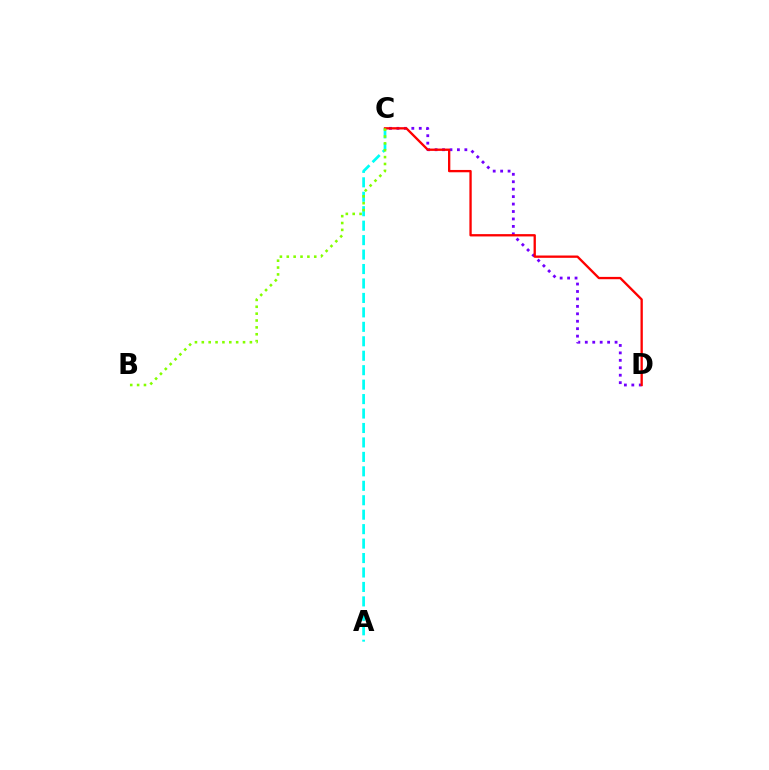{('A', 'C'): [{'color': '#00fff6', 'line_style': 'dashed', 'thickness': 1.96}], ('C', 'D'): [{'color': '#7200ff', 'line_style': 'dotted', 'thickness': 2.02}, {'color': '#ff0000', 'line_style': 'solid', 'thickness': 1.67}], ('B', 'C'): [{'color': '#84ff00', 'line_style': 'dotted', 'thickness': 1.87}]}